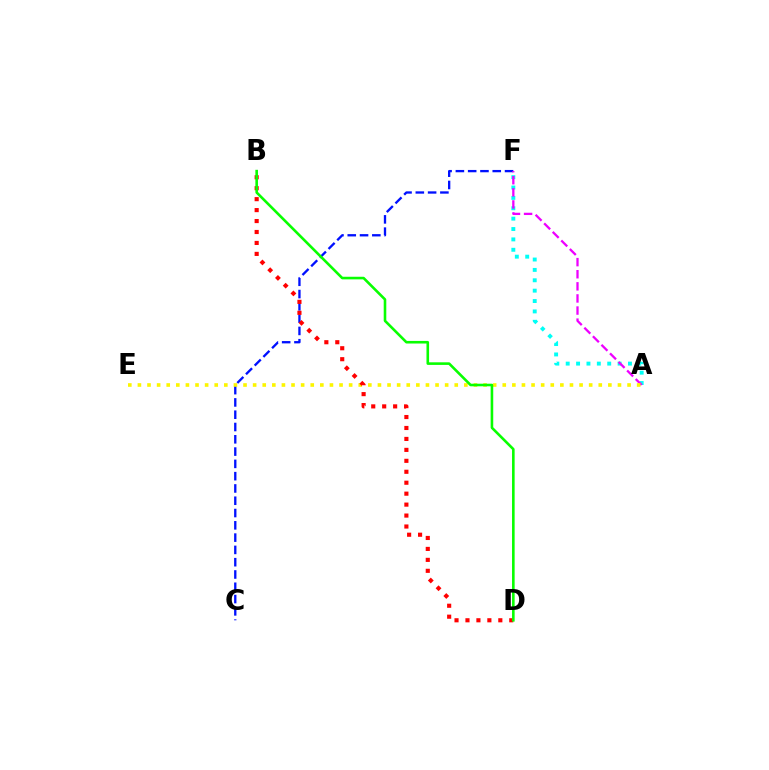{('A', 'F'): [{'color': '#00fff6', 'line_style': 'dotted', 'thickness': 2.82}, {'color': '#ee00ff', 'line_style': 'dashed', 'thickness': 1.64}], ('C', 'F'): [{'color': '#0010ff', 'line_style': 'dashed', 'thickness': 1.67}], ('A', 'E'): [{'color': '#fcf500', 'line_style': 'dotted', 'thickness': 2.61}], ('B', 'D'): [{'color': '#ff0000', 'line_style': 'dotted', 'thickness': 2.97}, {'color': '#08ff00', 'line_style': 'solid', 'thickness': 1.87}]}